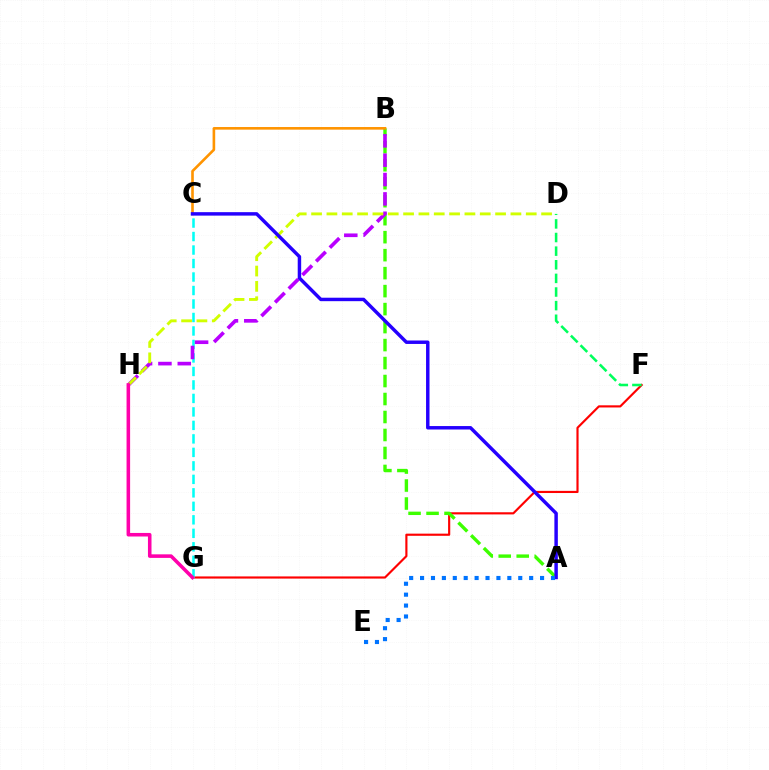{('F', 'G'): [{'color': '#ff0000', 'line_style': 'solid', 'thickness': 1.55}], ('A', 'B'): [{'color': '#3dff00', 'line_style': 'dashed', 'thickness': 2.44}], ('C', 'G'): [{'color': '#00fff6', 'line_style': 'dashed', 'thickness': 1.83}], ('B', 'H'): [{'color': '#b900ff', 'line_style': 'dashed', 'thickness': 2.63}], ('D', 'H'): [{'color': '#d1ff00', 'line_style': 'dashed', 'thickness': 2.08}], ('G', 'H'): [{'color': '#ff00ac', 'line_style': 'solid', 'thickness': 2.56}], ('D', 'F'): [{'color': '#00ff5c', 'line_style': 'dashed', 'thickness': 1.85}], ('B', 'C'): [{'color': '#ff9400', 'line_style': 'solid', 'thickness': 1.89}], ('A', 'C'): [{'color': '#2500ff', 'line_style': 'solid', 'thickness': 2.49}], ('A', 'E'): [{'color': '#0074ff', 'line_style': 'dotted', 'thickness': 2.96}]}